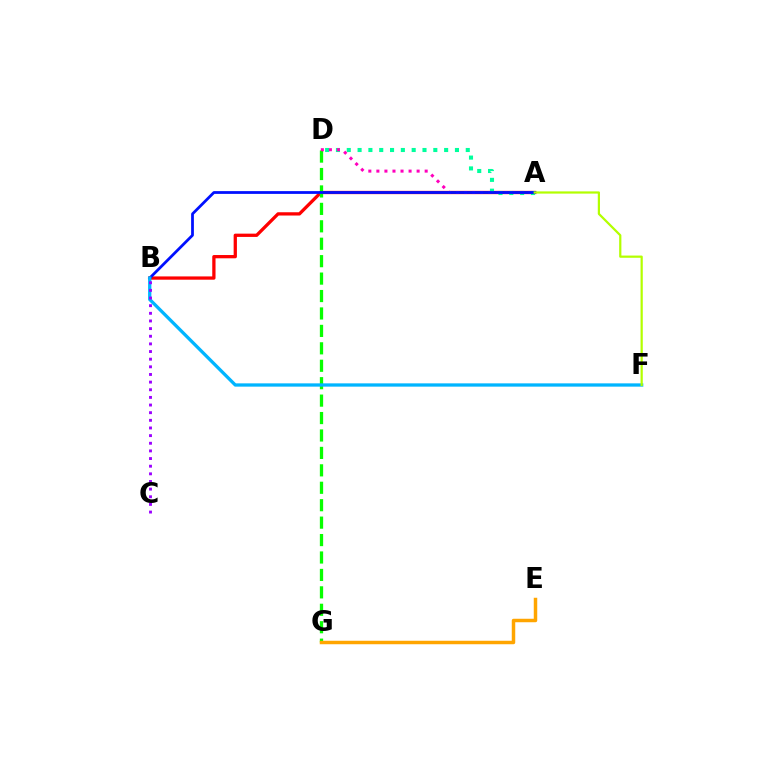{('A', 'B'): [{'color': '#ff0000', 'line_style': 'solid', 'thickness': 2.36}, {'color': '#0010ff', 'line_style': 'solid', 'thickness': 1.99}], ('A', 'D'): [{'color': '#00ff9d', 'line_style': 'dotted', 'thickness': 2.94}, {'color': '#ff00bd', 'line_style': 'dotted', 'thickness': 2.19}], ('D', 'G'): [{'color': '#08ff00', 'line_style': 'dashed', 'thickness': 2.37}], ('B', 'F'): [{'color': '#00b5ff', 'line_style': 'solid', 'thickness': 2.37}], ('E', 'G'): [{'color': '#ffa500', 'line_style': 'solid', 'thickness': 2.5}], ('A', 'F'): [{'color': '#b3ff00', 'line_style': 'solid', 'thickness': 1.6}], ('B', 'C'): [{'color': '#9b00ff', 'line_style': 'dotted', 'thickness': 2.08}]}